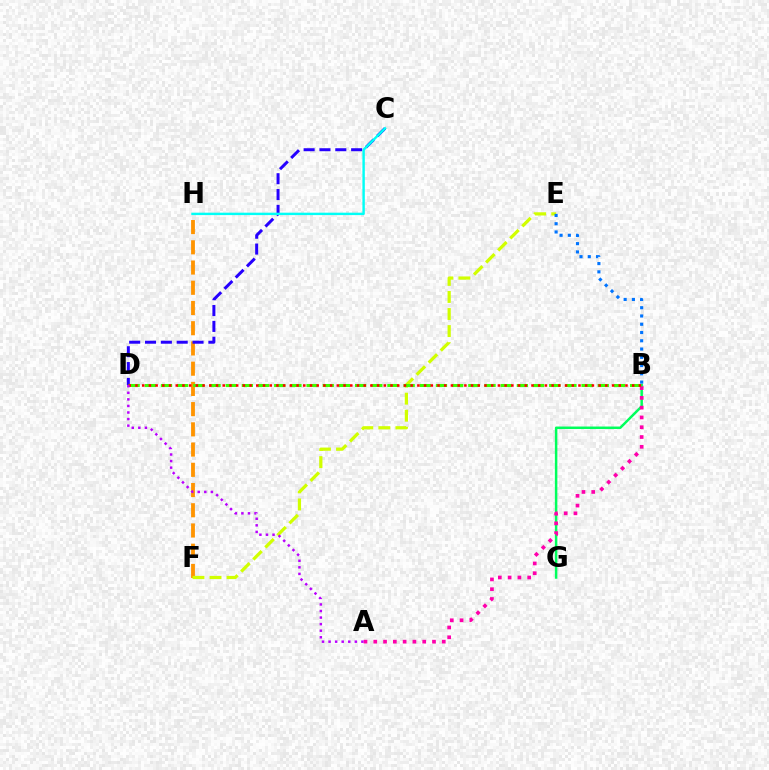{('F', 'H'): [{'color': '#ff9400', 'line_style': 'dashed', 'thickness': 2.75}], ('E', 'F'): [{'color': '#d1ff00', 'line_style': 'dashed', 'thickness': 2.32}], ('B', 'G'): [{'color': '#00ff5c', 'line_style': 'solid', 'thickness': 1.79}], ('A', 'B'): [{'color': '#ff00ac', 'line_style': 'dotted', 'thickness': 2.66}], ('C', 'D'): [{'color': '#2500ff', 'line_style': 'dashed', 'thickness': 2.15}], ('B', 'D'): [{'color': '#3dff00', 'line_style': 'dashed', 'thickness': 2.2}, {'color': '#ff0000', 'line_style': 'dotted', 'thickness': 1.82}], ('A', 'D'): [{'color': '#b900ff', 'line_style': 'dotted', 'thickness': 1.78}], ('C', 'H'): [{'color': '#00fff6', 'line_style': 'solid', 'thickness': 1.74}], ('B', 'E'): [{'color': '#0074ff', 'line_style': 'dotted', 'thickness': 2.25}]}